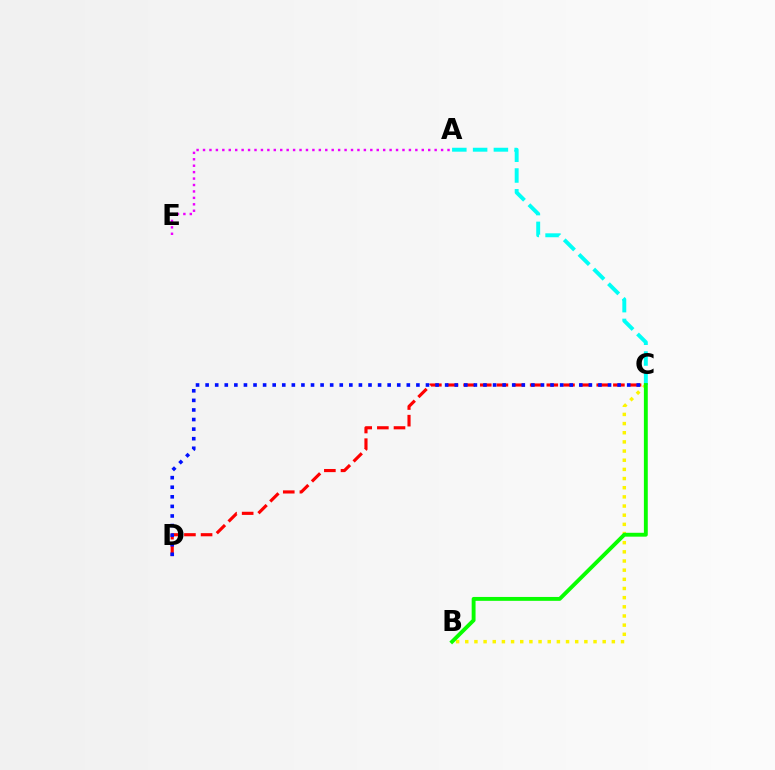{('A', 'E'): [{'color': '#ee00ff', 'line_style': 'dotted', 'thickness': 1.75}], ('A', 'C'): [{'color': '#00fff6', 'line_style': 'dashed', 'thickness': 2.82}], ('B', 'C'): [{'color': '#fcf500', 'line_style': 'dotted', 'thickness': 2.49}, {'color': '#08ff00', 'line_style': 'solid', 'thickness': 2.79}], ('C', 'D'): [{'color': '#ff0000', 'line_style': 'dashed', 'thickness': 2.26}, {'color': '#0010ff', 'line_style': 'dotted', 'thickness': 2.6}]}